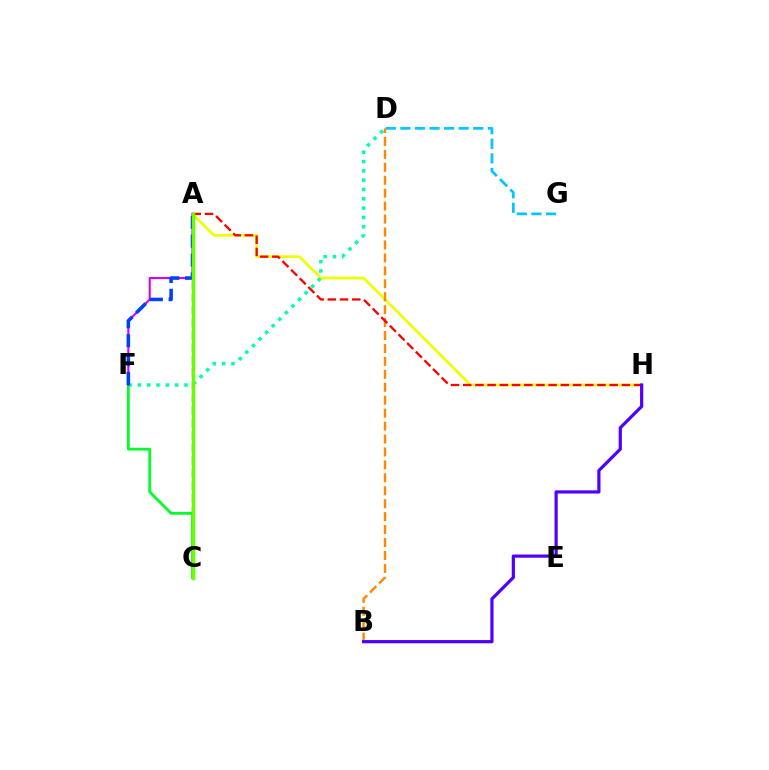{('A', 'H'): [{'color': '#eeff00', 'line_style': 'solid', 'thickness': 1.95}, {'color': '#ff0000', 'line_style': 'dashed', 'thickness': 1.66}], ('A', 'C'): [{'color': '#ff00a0', 'line_style': 'dashed', 'thickness': 1.7}, {'color': '#66ff00', 'line_style': 'solid', 'thickness': 2.46}], ('D', 'G'): [{'color': '#00c7ff', 'line_style': 'dashed', 'thickness': 1.98}], ('C', 'F'): [{'color': '#00ff27', 'line_style': 'solid', 'thickness': 2.0}], ('D', 'F'): [{'color': '#00ffaf', 'line_style': 'dotted', 'thickness': 2.53}], ('A', 'F'): [{'color': '#d600ff', 'line_style': 'solid', 'thickness': 1.51}, {'color': '#003fff', 'line_style': 'dashed', 'thickness': 2.57}], ('B', 'D'): [{'color': '#ff8800', 'line_style': 'dashed', 'thickness': 1.76}], ('B', 'H'): [{'color': '#4f00ff', 'line_style': 'solid', 'thickness': 2.31}]}